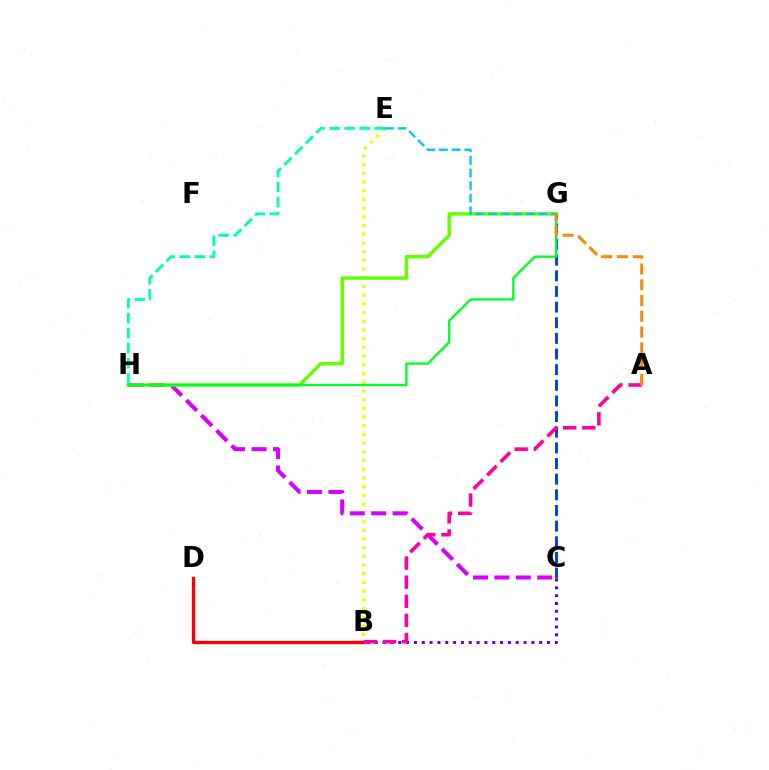{('C', 'G'): [{'color': '#003fff', 'line_style': 'dashed', 'thickness': 2.13}], ('B', 'E'): [{'color': '#eeff00', 'line_style': 'dotted', 'thickness': 2.36}], ('C', 'H'): [{'color': '#d600ff', 'line_style': 'dashed', 'thickness': 2.91}], ('B', 'C'): [{'color': '#4f00ff', 'line_style': 'dotted', 'thickness': 2.13}], ('G', 'H'): [{'color': '#66ff00', 'line_style': 'solid', 'thickness': 2.51}, {'color': '#00ff27', 'line_style': 'solid', 'thickness': 1.67}], ('E', 'H'): [{'color': '#00ffaf', 'line_style': 'dashed', 'thickness': 2.04}], ('B', 'D'): [{'color': '#ff0000', 'line_style': 'solid', 'thickness': 2.38}], ('E', 'G'): [{'color': '#00c7ff', 'line_style': 'dashed', 'thickness': 1.71}], ('A', 'B'): [{'color': '#ff00a0', 'line_style': 'dashed', 'thickness': 2.6}], ('A', 'G'): [{'color': '#ff8800', 'line_style': 'dashed', 'thickness': 2.15}]}